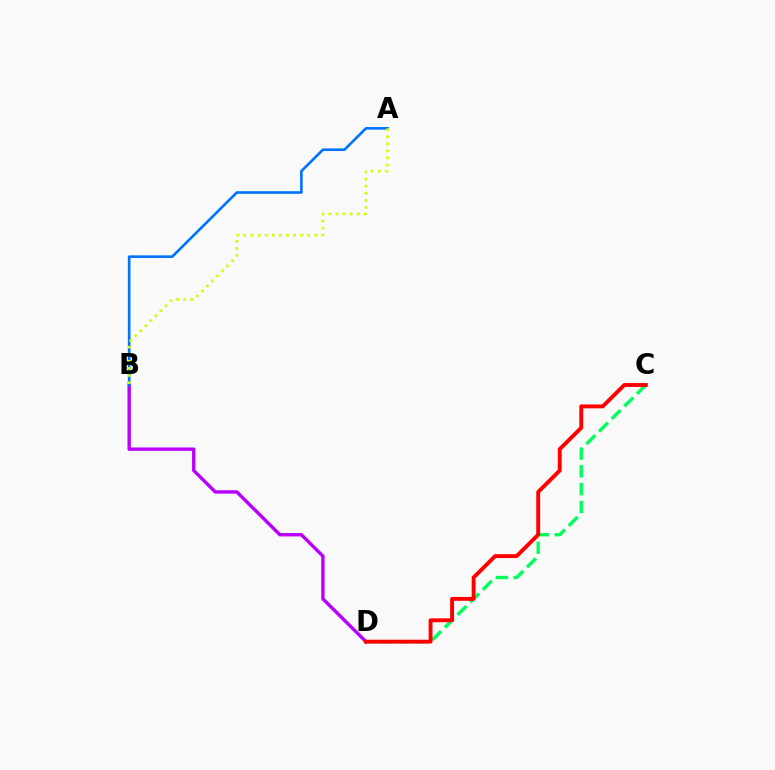{('C', 'D'): [{'color': '#00ff5c', 'line_style': 'dashed', 'thickness': 2.42}, {'color': '#ff0000', 'line_style': 'solid', 'thickness': 2.79}], ('B', 'D'): [{'color': '#b900ff', 'line_style': 'solid', 'thickness': 2.44}], ('A', 'B'): [{'color': '#0074ff', 'line_style': 'solid', 'thickness': 1.9}, {'color': '#d1ff00', 'line_style': 'dotted', 'thickness': 1.93}]}